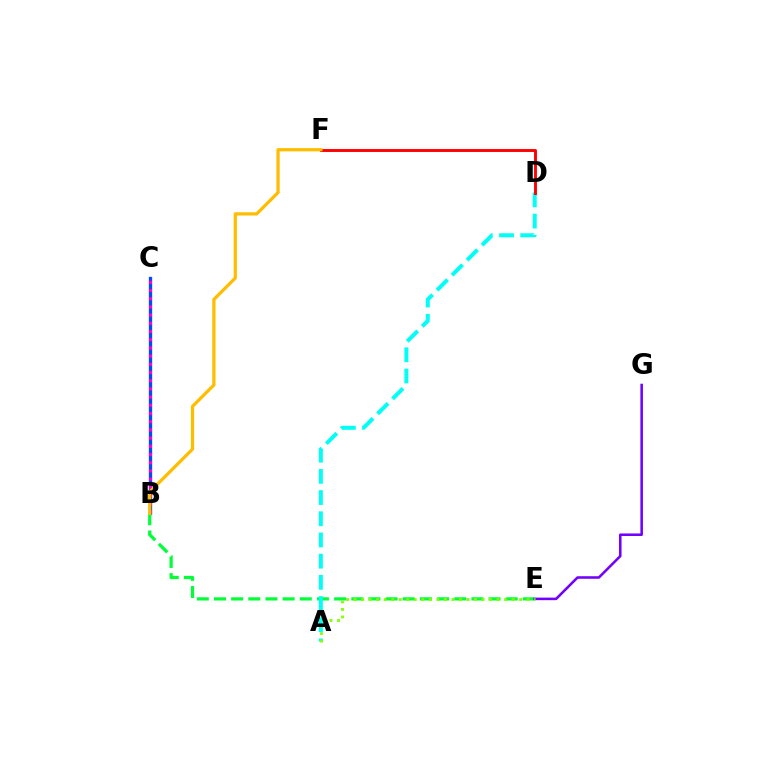{('B', 'C'): [{'color': '#004bff', 'line_style': 'solid', 'thickness': 2.38}, {'color': '#ff00cf', 'line_style': 'dotted', 'thickness': 2.23}], ('B', 'E'): [{'color': '#00ff39', 'line_style': 'dashed', 'thickness': 2.33}], ('A', 'D'): [{'color': '#00fff6', 'line_style': 'dashed', 'thickness': 2.88}], ('E', 'G'): [{'color': '#7200ff', 'line_style': 'solid', 'thickness': 1.84}], ('D', 'F'): [{'color': '#ff0000', 'line_style': 'solid', 'thickness': 2.09}], ('A', 'E'): [{'color': '#84ff00', 'line_style': 'dotted', 'thickness': 2.04}], ('B', 'F'): [{'color': '#ffbd00', 'line_style': 'solid', 'thickness': 2.33}]}